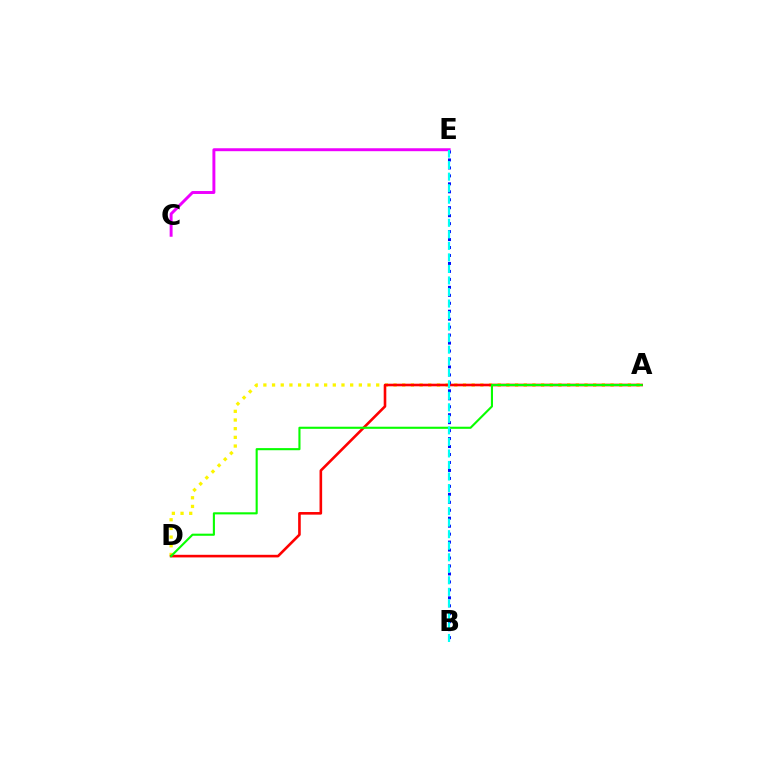{('A', 'D'): [{'color': '#fcf500', 'line_style': 'dotted', 'thickness': 2.36}, {'color': '#ff0000', 'line_style': 'solid', 'thickness': 1.88}, {'color': '#08ff00', 'line_style': 'solid', 'thickness': 1.52}], ('C', 'E'): [{'color': '#ee00ff', 'line_style': 'solid', 'thickness': 2.11}], ('B', 'E'): [{'color': '#0010ff', 'line_style': 'dotted', 'thickness': 2.16}, {'color': '#00fff6', 'line_style': 'dashed', 'thickness': 1.57}]}